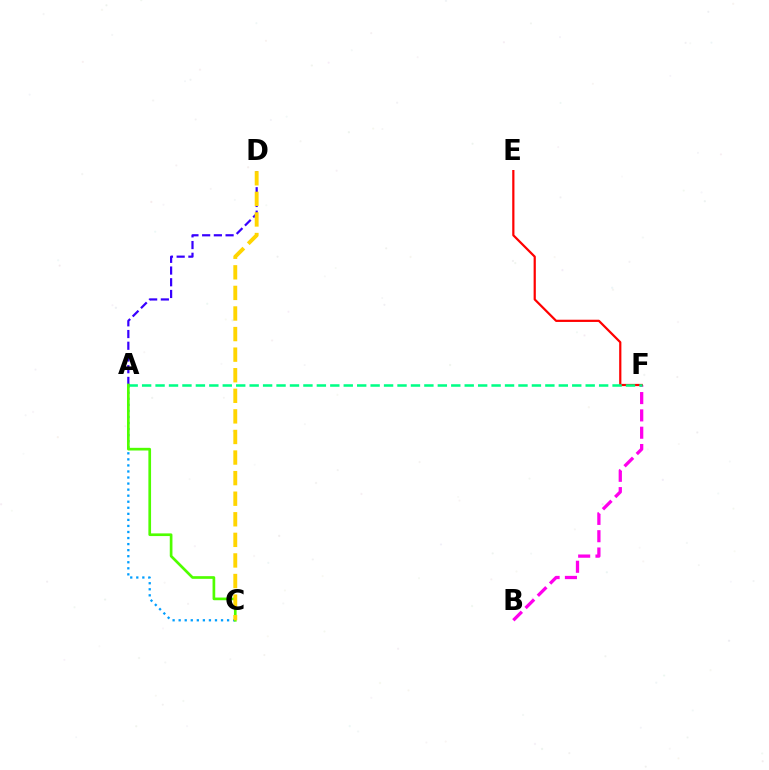{('B', 'F'): [{'color': '#ff00ed', 'line_style': 'dashed', 'thickness': 2.35}], ('E', 'F'): [{'color': '#ff0000', 'line_style': 'solid', 'thickness': 1.59}], ('A', 'F'): [{'color': '#00ff86', 'line_style': 'dashed', 'thickness': 1.83}], ('A', 'D'): [{'color': '#3700ff', 'line_style': 'dashed', 'thickness': 1.59}], ('A', 'C'): [{'color': '#009eff', 'line_style': 'dotted', 'thickness': 1.64}, {'color': '#4fff00', 'line_style': 'solid', 'thickness': 1.93}], ('C', 'D'): [{'color': '#ffd500', 'line_style': 'dashed', 'thickness': 2.8}]}